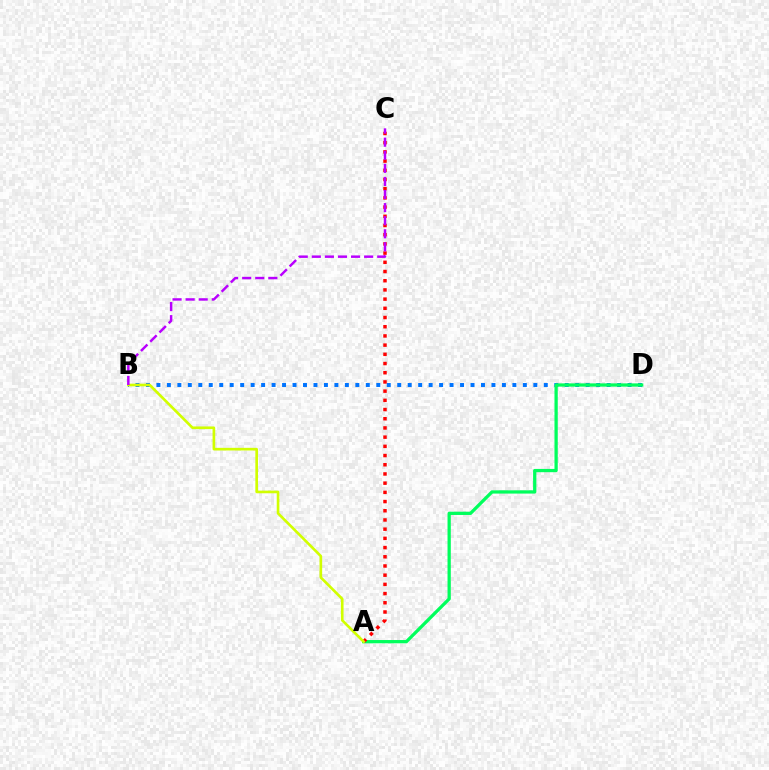{('B', 'D'): [{'color': '#0074ff', 'line_style': 'dotted', 'thickness': 2.84}], ('A', 'D'): [{'color': '#00ff5c', 'line_style': 'solid', 'thickness': 2.35}], ('A', 'C'): [{'color': '#ff0000', 'line_style': 'dotted', 'thickness': 2.5}], ('A', 'B'): [{'color': '#d1ff00', 'line_style': 'solid', 'thickness': 1.91}], ('B', 'C'): [{'color': '#b900ff', 'line_style': 'dashed', 'thickness': 1.78}]}